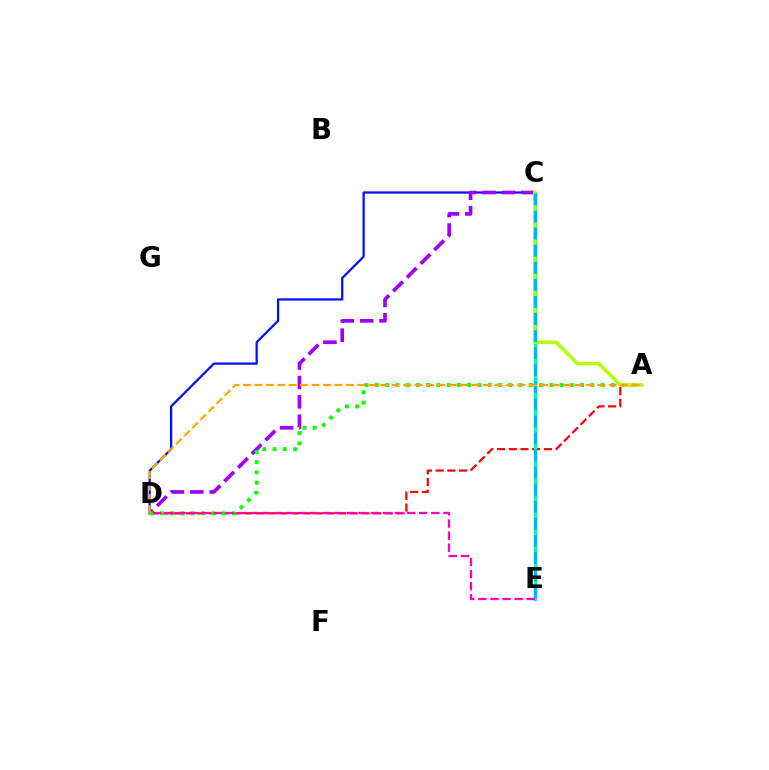{('A', 'D'): [{'color': '#ff0000', 'line_style': 'dashed', 'thickness': 1.59}, {'color': '#08ff00', 'line_style': 'dotted', 'thickness': 2.79}, {'color': '#ffa500', 'line_style': 'dashed', 'thickness': 1.55}], ('C', 'D'): [{'color': '#0010ff', 'line_style': 'solid', 'thickness': 1.62}, {'color': '#9b00ff', 'line_style': 'dashed', 'thickness': 2.63}], ('C', 'E'): [{'color': '#00ff9d', 'line_style': 'solid', 'thickness': 2.38}, {'color': '#00b5ff', 'line_style': 'dashed', 'thickness': 2.32}], ('A', 'C'): [{'color': '#b3ff00', 'line_style': 'solid', 'thickness': 2.49}], ('D', 'E'): [{'color': '#ff00bd', 'line_style': 'dashed', 'thickness': 1.64}]}